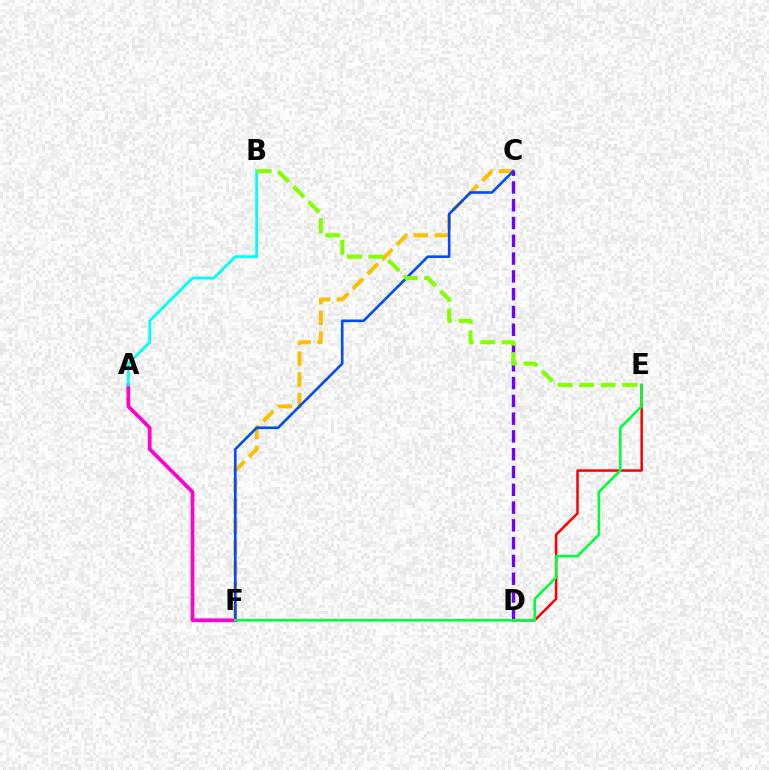{('C', 'F'): [{'color': '#ffbd00', 'line_style': 'dashed', 'thickness': 2.82}, {'color': '#004bff', 'line_style': 'solid', 'thickness': 1.88}], ('D', 'E'): [{'color': '#ff0000', 'line_style': 'solid', 'thickness': 1.81}], ('C', 'D'): [{'color': '#7200ff', 'line_style': 'dashed', 'thickness': 2.42}], ('A', 'F'): [{'color': '#ff00cf', 'line_style': 'solid', 'thickness': 2.67}], ('A', 'B'): [{'color': '#00fff6', 'line_style': 'solid', 'thickness': 2.03}], ('B', 'E'): [{'color': '#84ff00', 'line_style': 'dashed', 'thickness': 2.93}], ('E', 'F'): [{'color': '#00ff39', 'line_style': 'solid', 'thickness': 1.85}]}